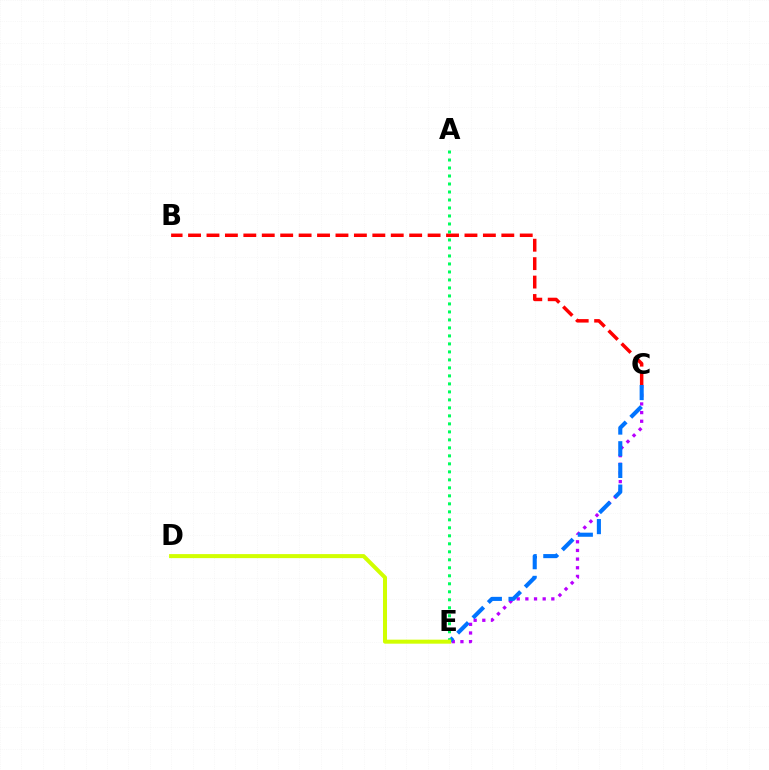{('C', 'E'): [{'color': '#b900ff', 'line_style': 'dotted', 'thickness': 2.35}, {'color': '#0074ff', 'line_style': 'dashed', 'thickness': 2.95}], ('B', 'C'): [{'color': '#ff0000', 'line_style': 'dashed', 'thickness': 2.5}], ('A', 'E'): [{'color': '#00ff5c', 'line_style': 'dotted', 'thickness': 2.17}], ('D', 'E'): [{'color': '#d1ff00', 'line_style': 'solid', 'thickness': 2.89}]}